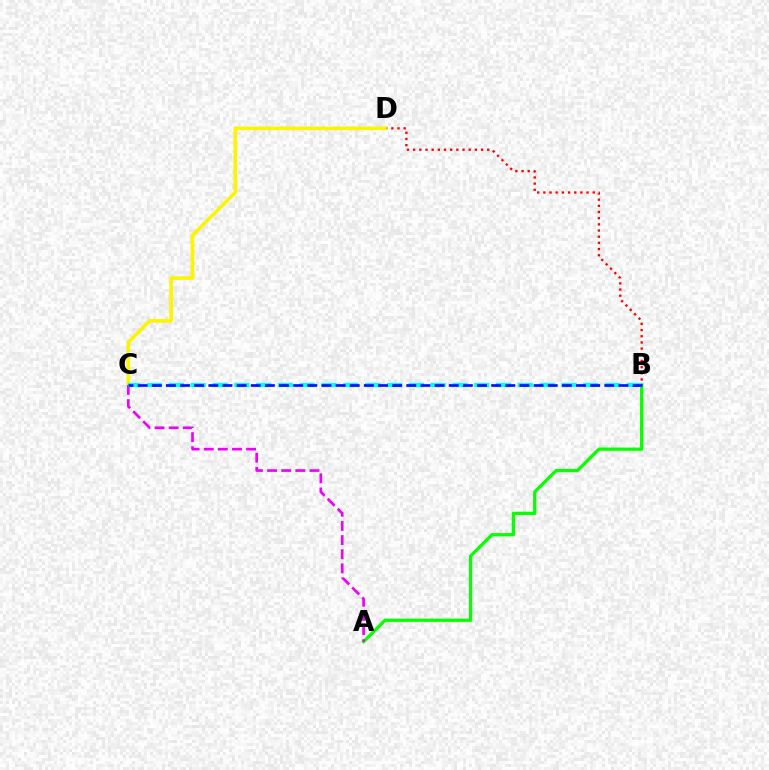{('A', 'B'): [{'color': '#08ff00', 'line_style': 'solid', 'thickness': 2.34}], ('B', 'D'): [{'color': '#ff0000', 'line_style': 'dotted', 'thickness': 1.68}], ('C', 'D'): [{'color': '#fcf500', 'line_style': 'solid', 'thickness': 2.58}], ('A', 'C'): [{'color': '#ee00ff', 'line_style': 'dashed', 'thickness': 1.92}], ('B', 'C'): [{'color': '#00fff6', 'line_style': 'dashed', 'thickness': 2.96}, {'color': '#0010ff', 'line_style': 'dashed', 'thickness': 1.92}]}